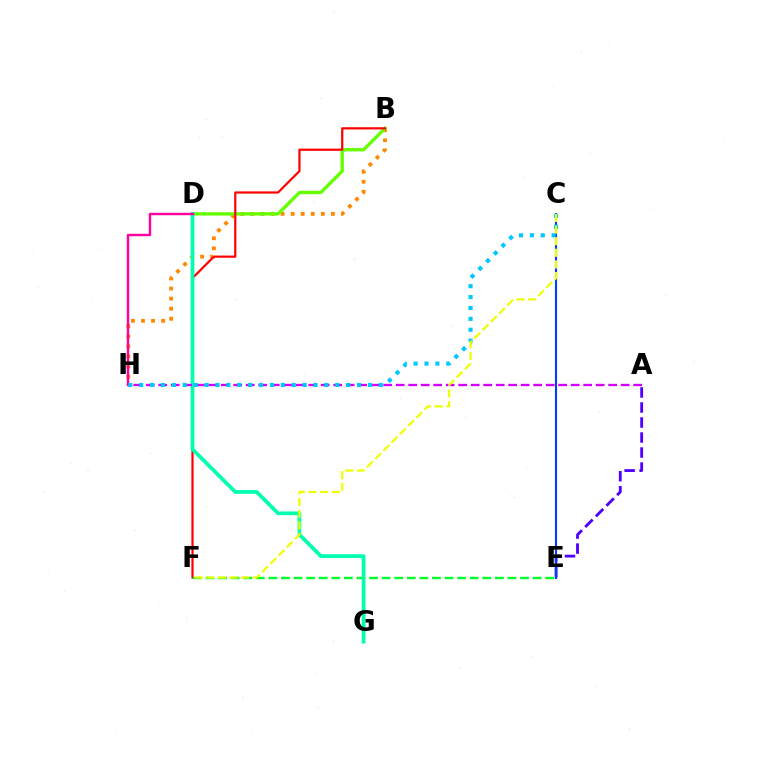{('B', 'H'): [{'color': '#ff8800', 'line_style': 'dotted', 'thickness': 2.73}], ('A', 'E'): [{'color': '#4f00ff', 'line_style': 'dashed', 'thickness': 2.04}], ('B', 'D'): [{'color': '#66ff00', 'line_style': 'solid', 'thickness': 2.42}], ('B', 'F'): [{'color': '#ff0000', 'line_style': 'solid', 'thickness': 1.58}], ('C', 'E'): [{'color': '#003fff', 'line_style': 'solid', 'thickness': 1.53}], ('E', 'F'): [{'color': '#00ff27', 'line_style': 'dashed', 'thickness': 1.71}], ('D', 'G'): [{'color': '#00ffaf', 'line_style': 'solid', 'thickness': 2.68}], ('D', 'H'): [{'color': '#ff00a0', 'line_style': 'solid', 'thickness': 1.74}], ('A', 'H'): [{'color': '#d600ff', 'line_style': 'dashed', 'thickness': 1.7}], ('C', 'H'): [{'color': '#00c7ff', 'line_style': 'dotted', 'thickness': 2.96}], ('C', 'F'): [{'color': '#eeff00', 'line_style': 'dashed', 'thickness': 1.58}]}